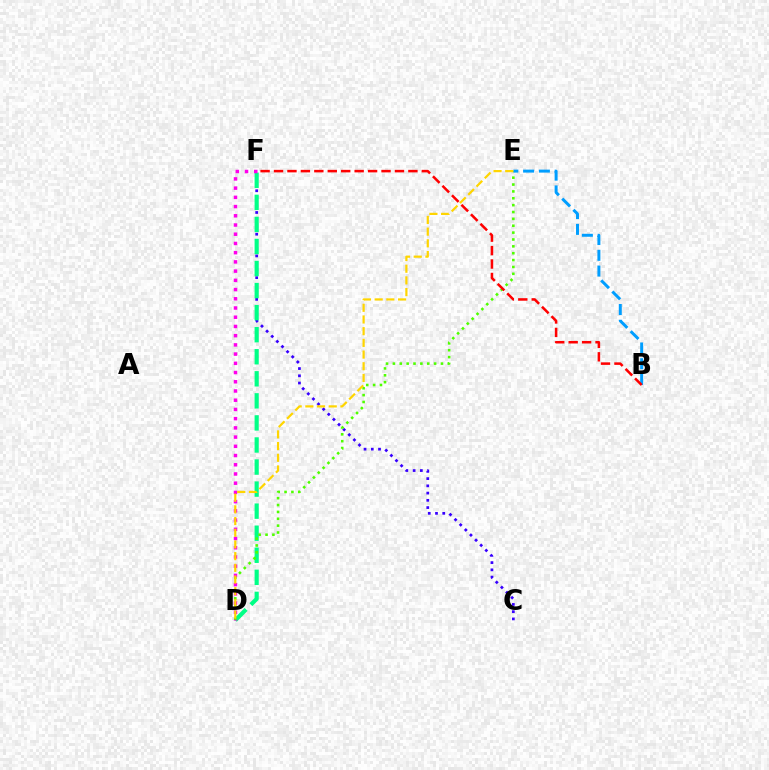{('C', 'F'): [{'color': '#3700ff', 'line_style': 'dotted', 'thickness': 1.97}], ('D', 'F'): [{'color': '#00ff86', 'line_style': 'dashed', 'thickness': 3.0}, {'color': '#ff00ed', 'line_style': 'dotted', 'thickness': 2.51}], ('D', 'E'): [{'color': '#4fff00', 'line_style': 'dotted', 'thickness': 1.87}, {'color': '#ffd500', 'line_style': 'dashed', 'thickness': 1.59}], ('B', 'E'): [{'color': '#009eff', 'line_style': 'dashed', 'thickness': 2.14}], ('B', 'F'): [{'color': '#ff0000', 'line_style': 'dashed', 'thickness': 1.83}]}